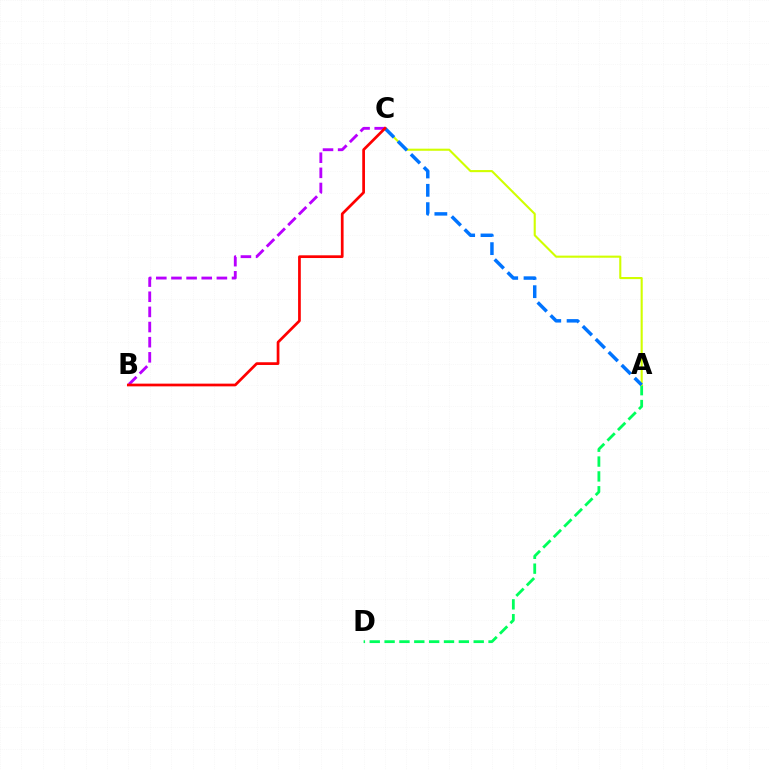{('A', 'D'): [{'color': '#00ff5c', 'line_style': 'dashed', 'thickness': 2.02}], ('A', 'C'): [{'color': '#d1ff00', 'line_style': 'solid', 'thickness': 1.52}, {'color': '#0074ff', 'line_style': 'dashed', 'thickness': 2.49}], ('B', 'C'): [{'color': '#b900ff', 'line_style': 'dashed', 'thickness': 2.06}, {'color': '#ff0000', 'line_style': 'solid', 'thickness': 1.96}]}